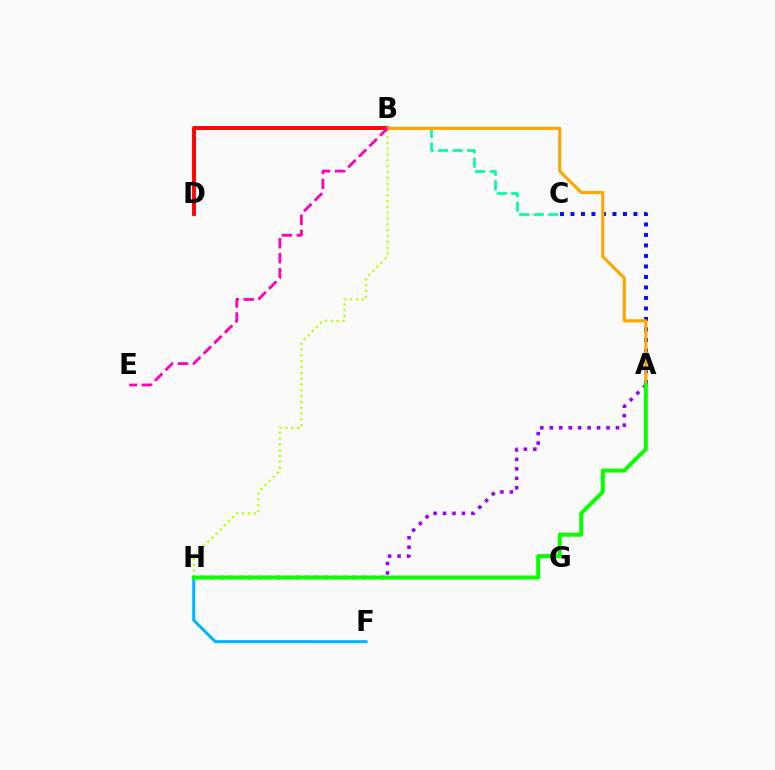{('A', 'H'): [{'color': '#9b00ff', 'line_style': 'dotted', 'thickness': 2.57}, {'color': '#08ff00', 'line_style': 'solid', 'thickness': 2.87}], ('B', 'C'): [{'color': '#00ff9d', 'line_style': 'dashed', 'thickness': 1.97}], ('B', 'D'): [{'color': '#ff0000', 'line_style': 'solid', 'thickness': 2.79}], ('A', 'C'): [{'color': '#0010ff', 'line_style': 'dotted', 'thickness': 2.85}], ('F', 'H'): [{'color': '#00b5ff', 'line_style': 'solid', 'thickness': 2.19}], ('A', 'B'): [{'color': '#ffa500', 'line_style': 'solid', 'thickness': 2.25}], ('B', 'H'): [{'color': '#b3ff00', 'line_style': 'dotted', 'thickness': 1.58}], ('B', 'E'): [{'color': '#ff00bd', 'line_style': 'dashed', 'thickness': 2.03}]}